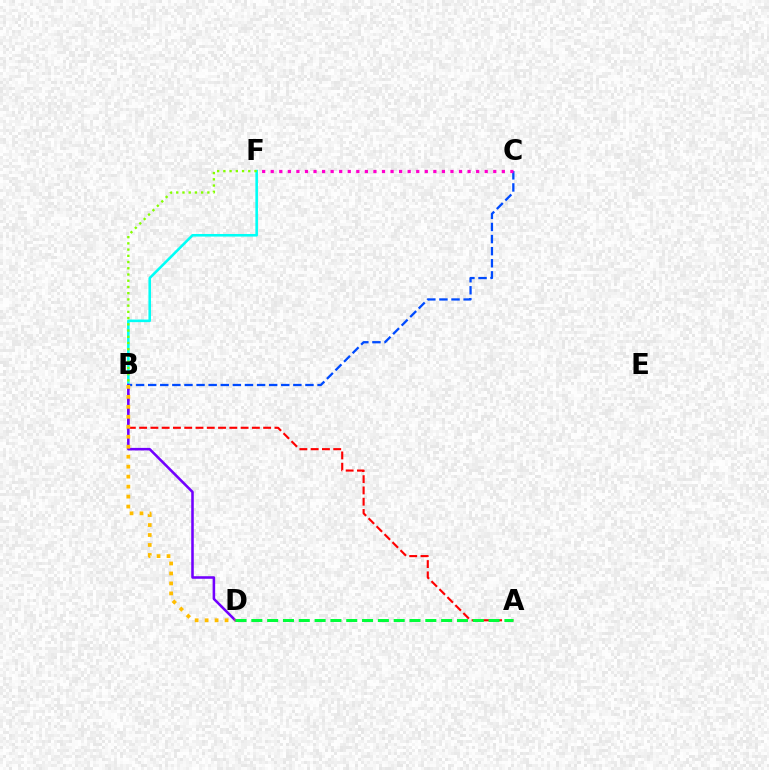{('B', 'C'): [{'color': '#004bff', 'line_style': 'dashed', 'thickness': 1.64}], ('C', 'F'): [{'color': '#ff00cf', 'line_style': 'dotted', 'thickness': 2.33}], ('B', 'F'): [{'color': '#00fff6', 'line_style': 'solid', 'thickness': 1.86}, {'color': '#84ff00', 'line_style': 'dotted', 'thickness': 1.69}], ('A', 'B'): [{'color': '#ff0000', 'line_style': 'dashed', 'thickness': 1.53}], ('B', 'D'): [{'color': '#7200ff', 'line_style': 'solid', 'thickness': 1.84}, {'color': '#ffbd00', 'line_style': 'dotted', 'thickness': 2.71}], ('A', 'D'): [{'color': '#00ff39', 'line_style': 'dashed', 'thickness': 2.15}]}